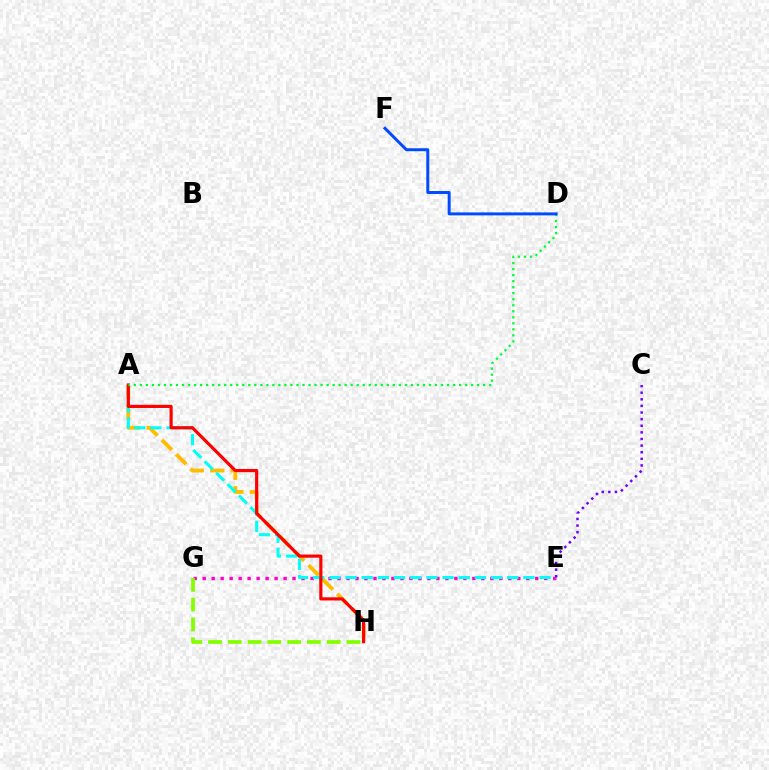{('E', 'G'): [{'color': '#ff00cf', 'line_style': 'dotted', 'thickness': 2.44}], ('A', 'H'): [{'color': '#ffbd00', 'line_style': 'dashed', 'thickness': 2.76}, {'color': '#ff0000', 'line_style': 'solid', 'thickness': 2.28}], ('A', 'E'): [{'color': '#00fff6', 'line_style': 'dashed', 'thickness': 2.2}], ('C', 'E'): [{'color': '#7200ff', 'line_style': 'dotted', 'thickness': 1.8}], ('G', 'H'): [{'color': '#84ff00', 'line_style': 'dashed', 'thickness': 2.69}], ('A', 'D'): [{'color': '#00ff39', 'line_style': 'dotted', 'thickness': 1.64}], ('D', 'F'): [{'color': '#004bff', 'line_style': 'solid', 'thickness': 2.14}]}